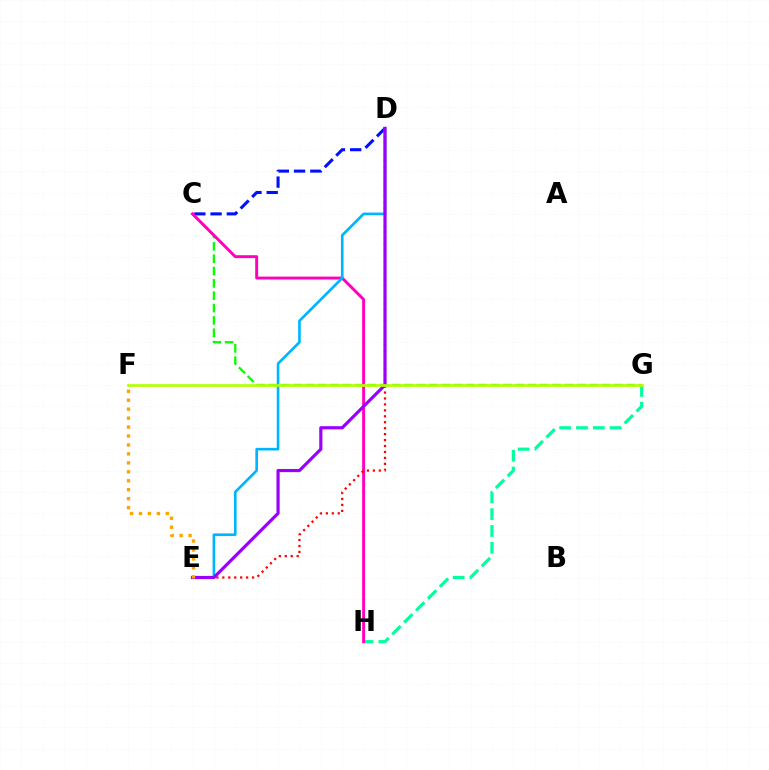{('G', 'H'): [{'color': '#00ff9d', 'line_style': 'dashed', 'thickness': 2.28}], ('C', 'G'): [{'color': '#08ff00', 'line_style': 'dashed', 'thickness': 1.68}], ('C', 'D'): [{'color': '#0010ff', 'line_style': 'dashed', 'thickness': 2.21}], ('C', 'H'): [{'color': '#ff00bd', 'line_style': 'solid', 'thickness': 2.11}], ('D', 'E'): [{'color': '#00b5ff', 'line_style': 'solid', 'thickness': 1.9}, {'color': '#ff0000', 'line_style': 'dotted', 'thickness': 1.61}, {'color': '#9b00ff', 'line_style': 'solid', 'thickness': 2.29}], ('F', 'G'): [{'color': '#b3ff00', 'line_style': 'solid', 'thickness': 1.92}], ('E', 'F'): [{'color': '#ffa500', 'line_style': 'dotted', 'thickness': 2.43}]}